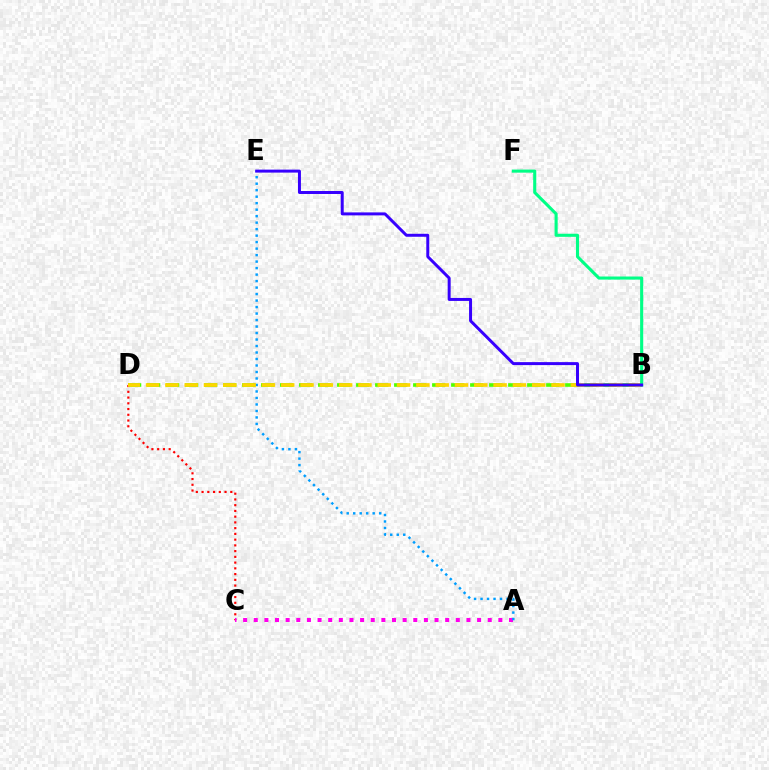{('C', 'D'): [{'color': '#ff0000', 'line_style': 'dotted', 'thickness': 1.56}], ('A', 'C'): [{'color': '#ff00ed', 'line_style': 'dotted', 'thickness': 2.89}], ('A', 'E'): [{'color': '#009eff', 'line_style': 'dotted', 'thickness': 1.76}], ('B', 'D'): [{'color': '#4fff00', 'line_style': 'dashed', 'thickness': 2.58}, {'color': '#ffd500', 'line_style': 'dashed', 'thickness': 2.62}], ('B', 'F'): [{'color': '#00ff86', 'line_style': 'solid', 'thickness': 2.23}], ('B', 'E'): [{'color': '#3700ff', 'line_style': 'solid', 'thickness': 2.14}]}